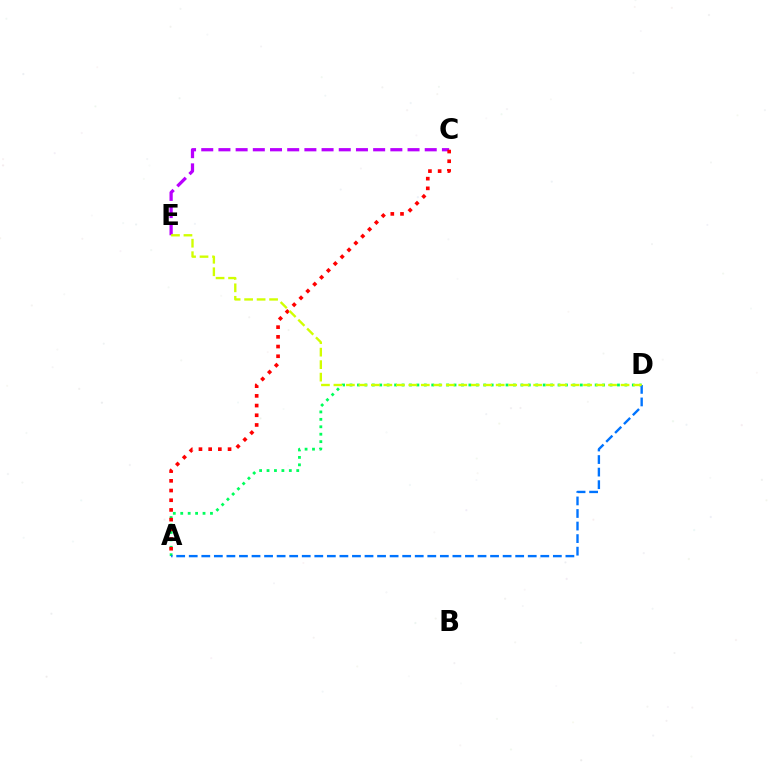{('A', 'D'): [{'color': '#00ff5c', 'line_style': 'dotted', 'thickness': 2.02}, {'color': '#0074ff', 'line_style': 'dashed', 'thickness': 1.71}], ('C', 'E'): [{'color': '#b900ff', 'line_style': 'dashed', 'thickness': 2.34}], ('A', 'C'): [{'color': '#ff0000', 'line_style': 'dotted', 'thickness': 2.63}], ('D', 'E'): [{'color': '#d1ff00', 'line_style': 'dashed', 'thickness': 1.7}]}